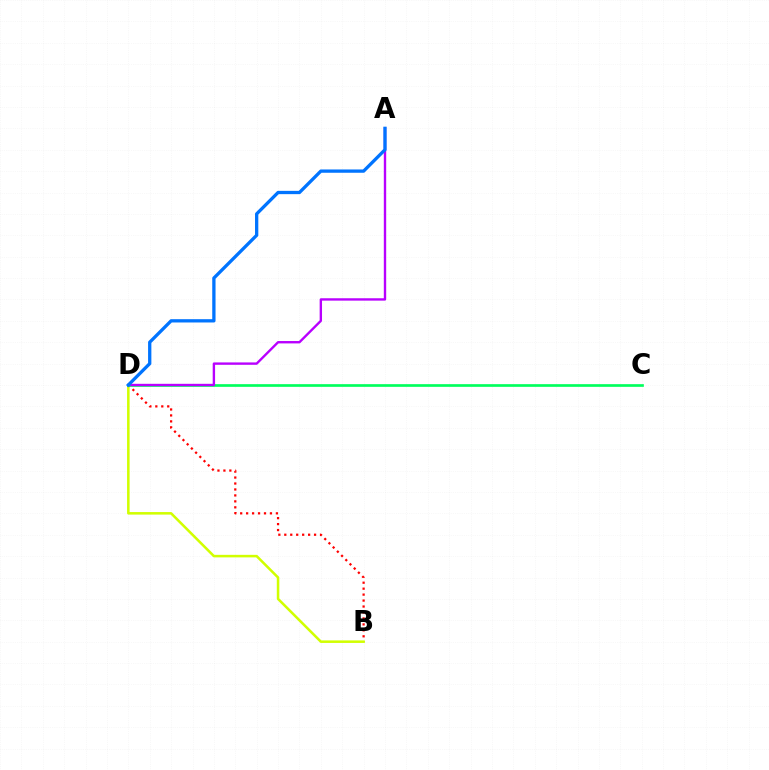{('B', 'D'): [{'color': '#ff0000', 'line_style': 'dotted', 'thickness': 1.62}, {'color': '#d1ff00', 'line_style': 'solid', 'thickness': 1.83}], ('C', 'D'): [{'color': '#00ff5c', 'line_style': 'solid', 'thickness': 1.93}], ('A', 'D'): [{'color': '#b900ff', 'line_style': 'solid', 'thickness': 1.71}, {'color': '#0074ff', 'line_style': 'solid', 'thickness': 2.37}]}